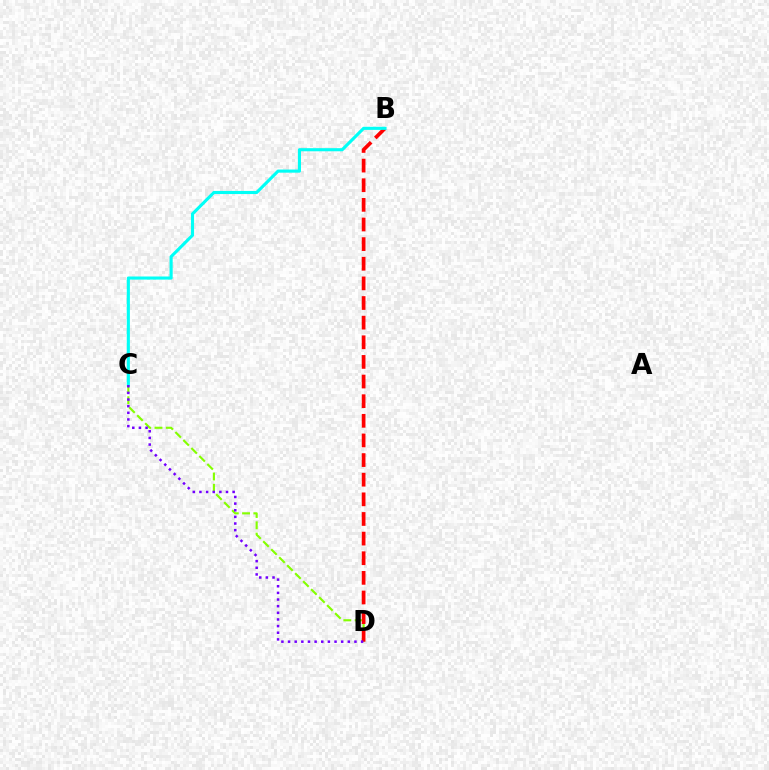{('C', 'D'): [{'color': '#84ff00', 'line_style': 'dashed', 'thickness': 1.53}, {'color': '#7200ff', 'line_style': 'dotted', 'thickness': 1.8}], ('B', 'D'): [{'color': '#ff0000', 'line_style': 'dashed', 'thickness': 2.67}], ('B', 'C'): [{'color': '#00fff6', 'line_style': 'solid', 'thickness': 2.24}]}